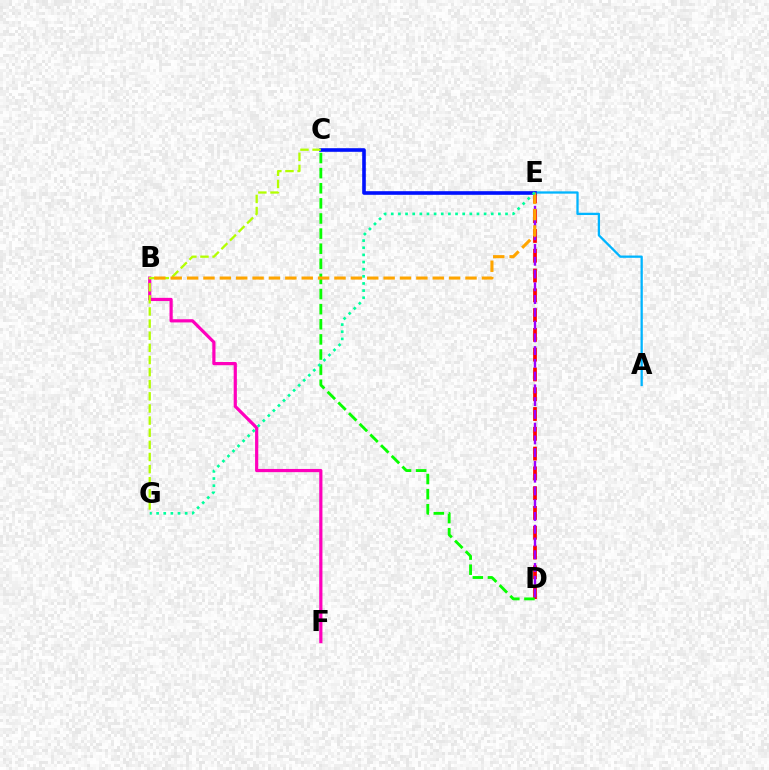{('D', 'E'): [{'color': '#ff0000', 'line_style': 'dashed', 'thickness': 2.69}, {'color': '#9b00ff', 'line_style': 'dashed', 'thickness': 1.73}], ('B', 'F'): [{'color': '#ff00bd', 'line_style': 'solid', 'thickness': 2.3}], ('A', 'E'): [{'color': '#00b5ff', 'line_style': 'solid', 'thickness': 1.65}], ('C', 'E'): [{'color': '#0010ff', 'line_style': 'solid', 'thickness': 2.6}], ('C', 'D'): [{'color': '#08ff00', 'line_style': 'dashed', 'thickness': 2.05}], ('C', 'G'): [{'color': '#b3ff00', 'line_style': 'dashed', 'thickness': 1.65}], ('B', 'E'): [{'color': '#ffa500', 'line_style': 'dashed', 'thickness': 2.22}], ('E', 'G'): [{'color': '#00ff9d', 'line_style': 'dotted', 'thickness': 1.94}]}